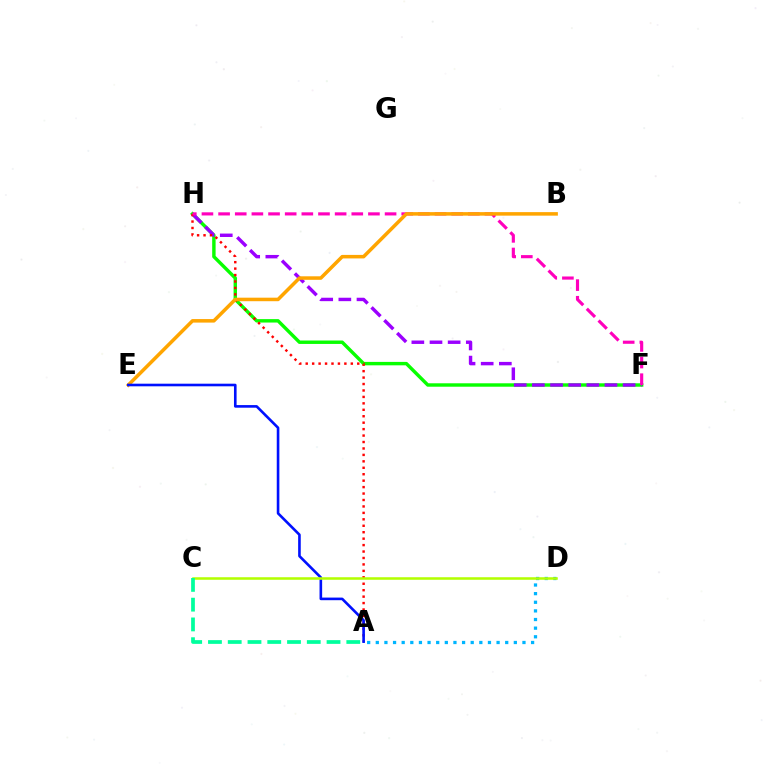{('F', 'H'): [{'color': '#08ff00', 'line_style': 'solid', 'thickness': 2.46}, {'color': '#9b00ff', 'line_style': 'dashed', 'thickness': 2.46}, {'color': '#ff00bd', 'line_style': 'dashed', 'thickness': 2.26}], ('A', 'H'): [{'color': '#ff0000', 'line_style': 'dotted', 'thickness': 1.75}], ('A', 'D'): [{'color': '#00b5ff', 'line_style': 'dotted', 'thickness': 2.34}], ('B', 'E'): [{'color': '#ffa500', 'line_style': 'solid', 'thickness': 2.54}], ('A', 'E'): [{'color': '#0010ff', 'line_style': 'solid', 'thickness': 1.88}], ('C', 'D'): [{'color': '#b3ff00', 'line_style': 'solid', 'thickness': 1.83}], ('A', 'C'): [{'color': '#00ff9d', 'line_style': 'dashed', 'thickness': 2.68}]}